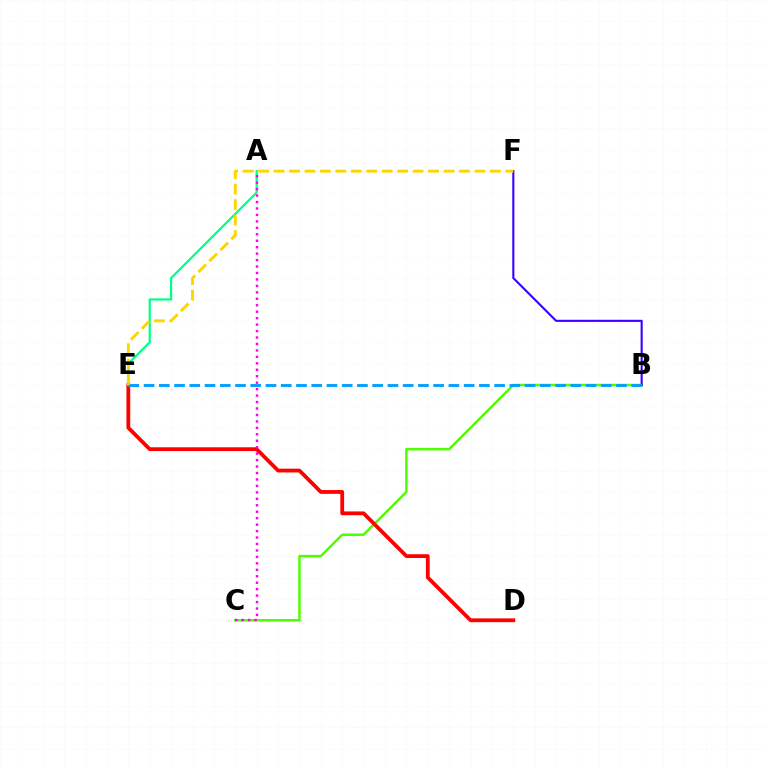{('B', 'C'): [{'color': '#4fff00', 'line_style': 'solid', 'thickness': 1.81}], ('D', 'E'): [{'color': '#ff0000', 'line_style': 'solid', 'thickness': 2.73}], ('A', 'E'): [{'color': '#00ff86', 'line_style': 'solid', 'thickness': 1.58}], ('B', 'F'): [{'color': '#3700ff', 'line_style': 'solid', 'thickness': 1.51}], ('B', 'E'): [{'color': '#009eff', 'line_style': 'dashed', 'thickness': 2.07}], ('A', 'C'): [{'color': '#ff00ed', 'line_style': 'dotted', 'thickness': 1.75}], ('E', 'F'): [{'color': '#ffd500', 'line_style': 'dashed', 'thickness': 2.1}]}